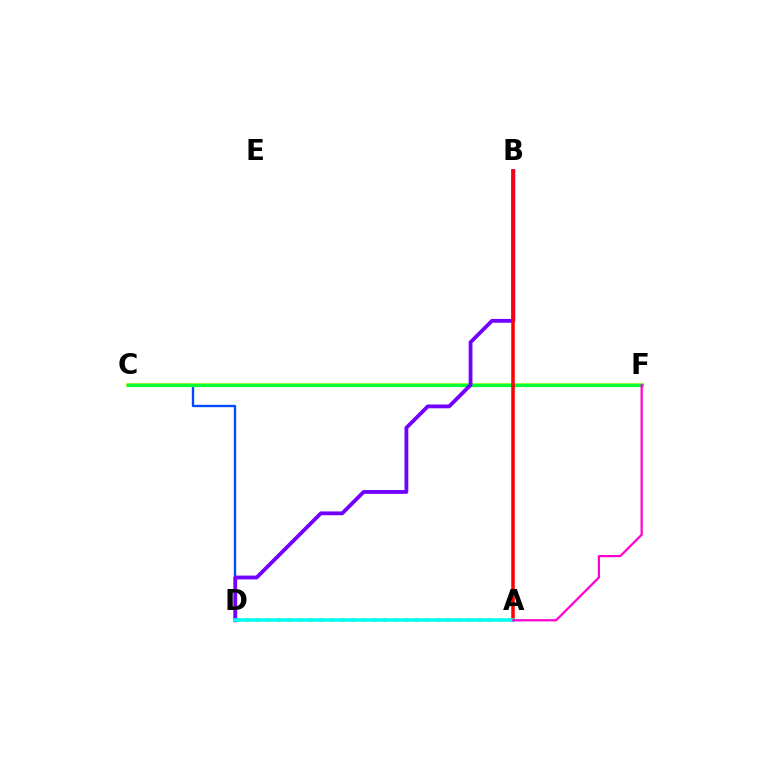{('C', 'D'): [{'color': '#004bff', 'line_style': 'solid', 'thickness': 1.68}], ('C', 'F'): [{'color': '#84ff00', 'line_style': 'solid', 'thickness': 2.55}, {'color': '#00ff39', 'line_style': 'solid', 'thickness': 2.29}], ('A', 'D'): [{'color': '#ffbd00', 'line_style': 'dotted', 'thickness': 2.87}, {'color': '#00fff6', 'line_style': 'solid', 'thickness': 2.6}], ('B', 'D'): [{'color': '#7200ff', 'line_style': 'solid', 'thickness': 2.74}], ('A', 'B'): [{'color': '#ff0000', 'line_style': 'solid', 'thickness': 2.53}], ('A', 'F'): [{'color': '#ff00cf', 'line_style': 'solid', 'thickness': 1.61}]}